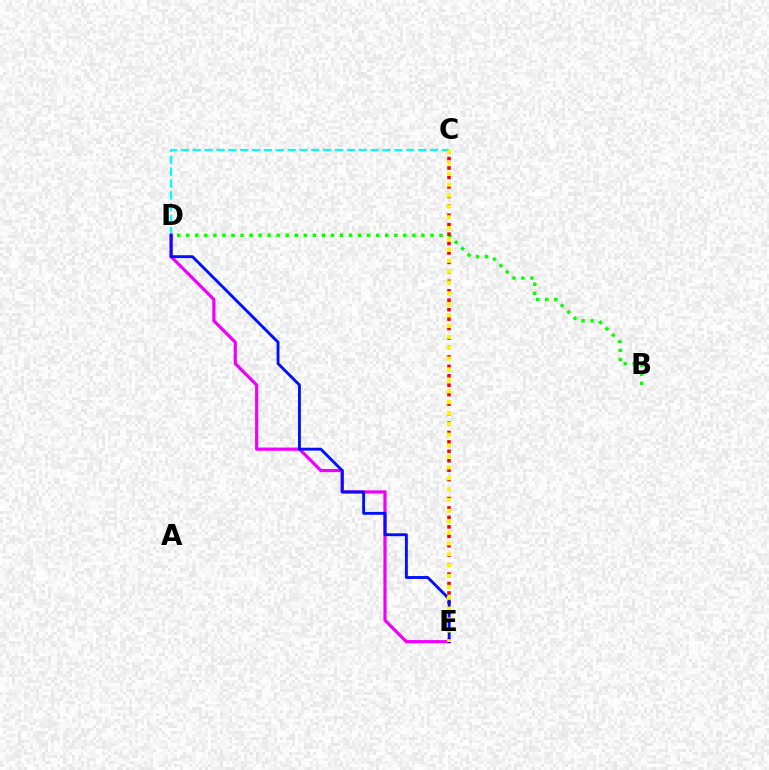{('C', 'D'): [{'color': '#00fff6', 'line_style': 'dashed', 'thickness': 1.61}], ('D', 'E'): [{'color': '#ee00ff', 'line_style': 'solid', 'thickness': 2.3}, {'color': '#0010ff', 'line_style': 'solid', 'thickness': 2.07}], ('B', 'D'): [{'color': '#08ff00', 'line_style': 'dotted', 'thickness': 2.46}], ('C', 'E'): [{'color': '#ff0000', 'line_style': 'dotted', 'thickness': 2.57}, {'color': '#fcf500', 'line_style': 'dotted', 'thickness': 2.95}]}